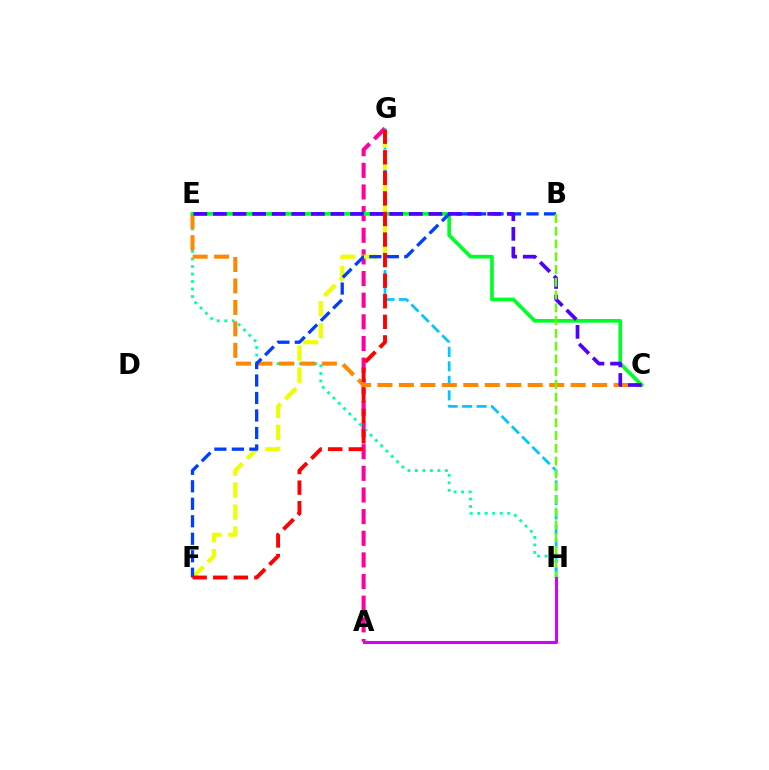{('A', 'G'): [{'color': '#ff00a0', 'line_style': 'dashed', 'thickness': 2.94}], ('E', 'H'): [{'color': '#00ffaf', 'line_style': 'dotted', 'thickness': 2.04}], ('G', 'H'): [{'color': '#00c7ff', 'line_style': 'dashed', 'thickness': 1.97}], ('C', 'E'): [{'color': '#ff8800', 'line_style': 'dashed', 'thickness': 2.92}, {'color': '#00ff27', 'line_style': 'solid', 'thickness': 2.64}, {'color': '#4f00ff', 'line_style': 'dashed', 'thickness': 2.66}], ('F', 'G'): [{'color': '#eeff00', 'line_style': 'dashed', 'thickness': 2.99}, {'color': '#ff0000', 'line_style': 'dashed', 'thickness': 2.79}], ('B', 'F'): [{'color': '#003fff', 'line_style': 'dashed', 'thickness': 2.38}], ('B', 'H'): [{'color': '#66ff00', 'line_style': 'dashed', 'thickness': 1.73}], ('A', 'H'): [{'color': '#d600ff', 'line_style': 'solid', 'thickness': 2.2}]}